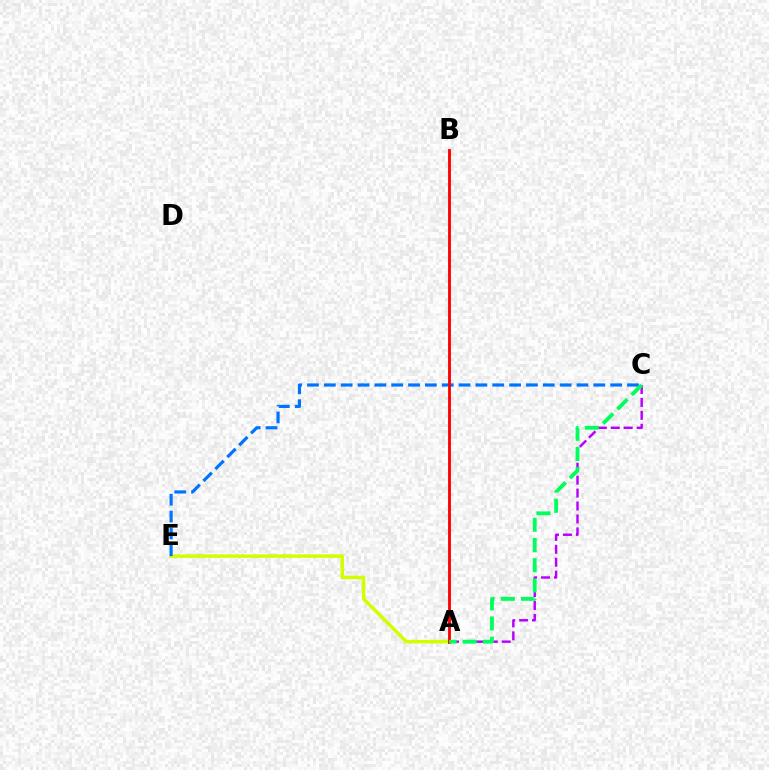{('A', 'C'): [{'color': '#b900ff', 'line_style': 'dashed', 'thickness': 1.76}, {'color': '#00ff5c', 'line_style': 'dashed', 'thickness': 2.75}], ('A', 'E'): [{'color': '#d1ff00', 'line_style': 'solid', 'thickness': 2.54}], ('C', 'E'): [{'color': '#0074ff', 'line_style': 'dashed', 'thickness': 2.29}], ('A', 'B'): [{'color': '#ff0000', 'line_style': 'solid', 'thickness': 2.05}]}